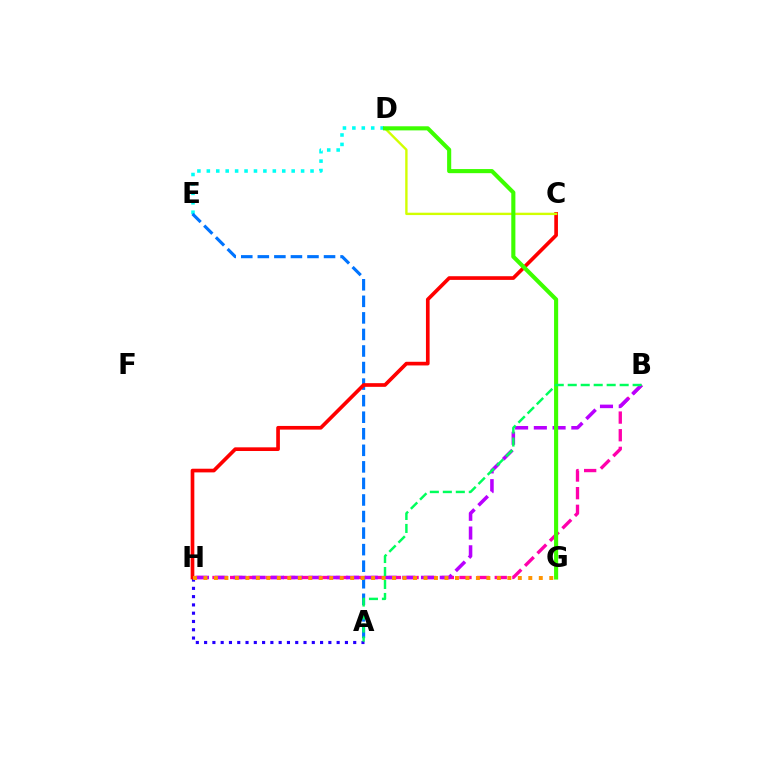{('A', 'H'): [{'color': '#2500ff', 'line_style': 'dotted', 'thickness': 2.25}], ('B', 'H'): [{'color': '#ff00ac', 'line_style': 'dashed', 'thickness': 2.4}, {'color': '#b900ff', 'line_style': 'dashed', 'thickness': 2.55}], ('D', 'E'): [{'color': '#00fff6', 'line_style': 'dotted', 'thickness': 2.56}], ('A', 'E'): [{'color': '#0074ff', 'line_style': 'dashed', 'thickness': 2.25}], ('C', 'H'): [{'color': '#ff0000', 'line_style': 'solid', 'thickness': 2.64}], ('C', 'D'): [{'color': '#d1ff00', 'line_style': 'solid', 'thickness': 1.71}], ('G', 'H'): [{'color': '#ff9400', 'line_style': 'dotted', 'thickness': 2.85}], ('D', 'G'): [{'color': '#3dff00', 'line_style': 'solid', 'thickness': 2.96}], ('A', 'B'): [{'color': '#00ff5c', 'line_style': 'dashed', 'thickness': 1.76}]}